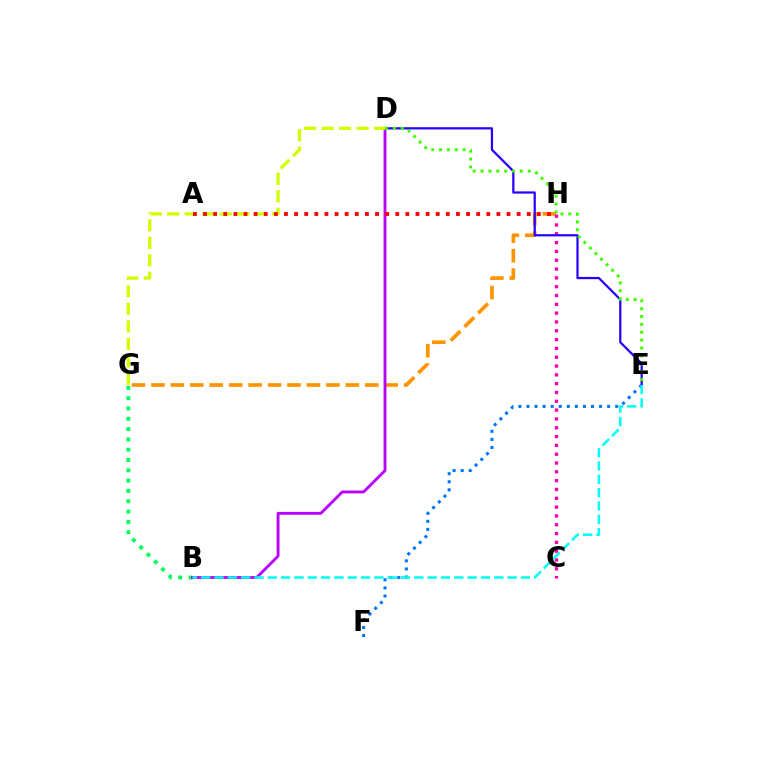{('G', 'H'): [{'color': '#ff9400', 'line_style': 'dashed', 'thickness': 2.64}], ('C', 'H'): [{'color': '#ff00ac', 'line_style': 'dotted', 'thickness': 2.4}], ('D', 'E'): [{'color': '#2500ff', 'line_style': 'solid', 'thickness': 1.6}, {'color': '#3dff00', 'line_style': 'dotted', 'thickness': 2.14}], ('E', 'F'): [{'color': '#0074ff', 'line_style': 'dotted', 'thickness': 2.19}], ('B', 'G'): [{'color': '#00ff5c', 'line_style': 'dotted', 'thickness': 2.8}], ('B', 'D'): [{'color': '#b900ff', 'line_style': 'solid', 'thickness': 2.06}], ('B', 'E'): [{'color': '#00fff6', 'line_style': 'dashed', 'thickness': 1.81}], ('D', 'G'): [{'color': '#d1ff00', 'line_style': 'dashed', 'thickness': 2.38}], ('A', 'H'): [{'color': '#ff0000', 'line_style': 'dotted', 'thickness': 2.75}]}